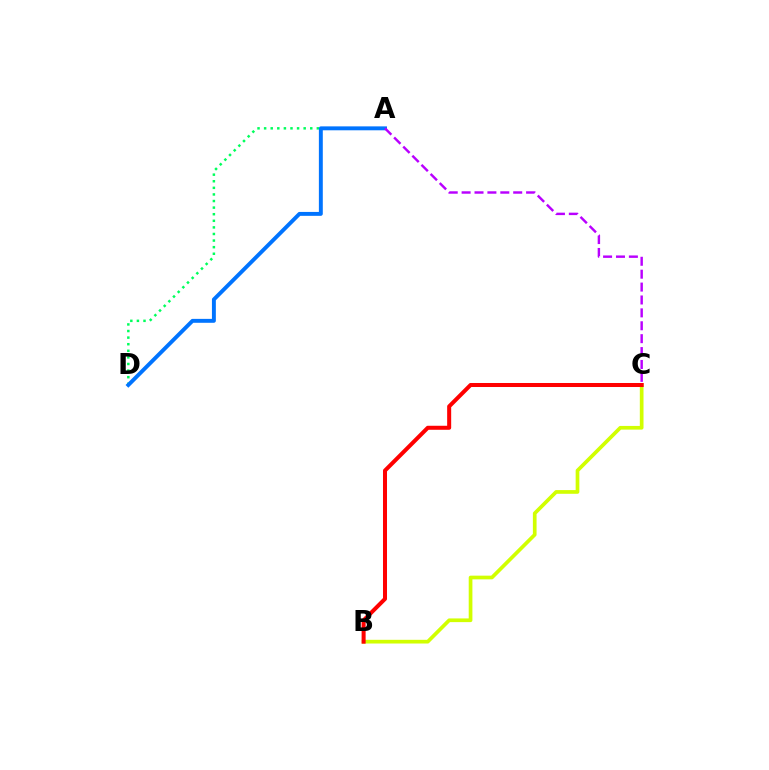{('A', 'D'): [{'color': '#00ff5c', 'line_style': 'dotted', 'thickness': 1.79}, {'color': '#0074ff', 'line_style': 'solid', 'thickness': 2.82}], ('B', 'C'): [{'color': '#d1ff00', 'line_style': 'solid', 'thickness': 2.66}, {'color': '#ff0000', 'line_style': 'solid', 'thickness': 2.89}], ('A', 'C'): [{'color': '#b900ff', 'line_style': 'dashed', 'thickness': 1.75}]}